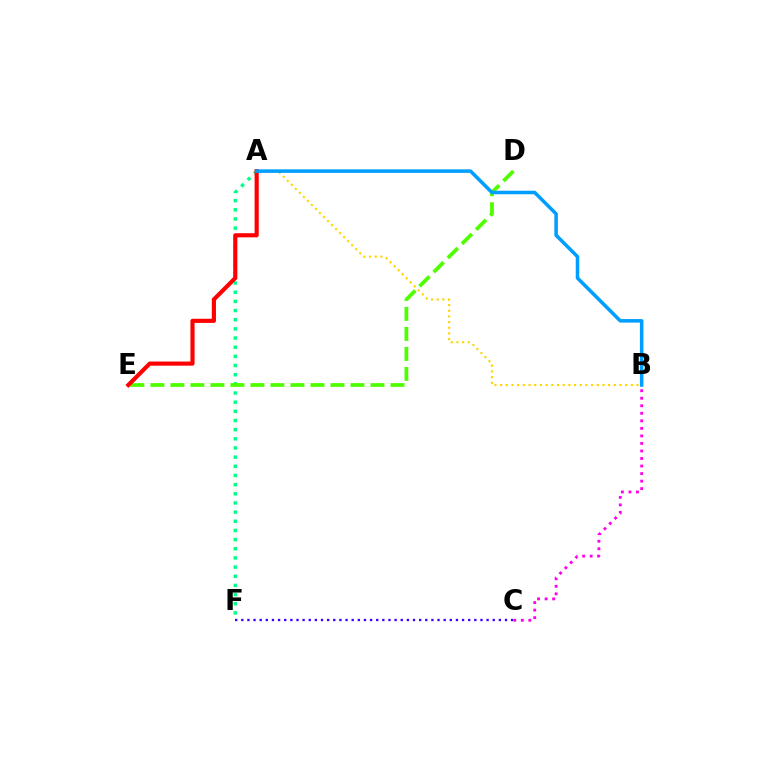{('C', 'F'): [{'color': '#3700ff', 'line_style': 'dotted', 'thickness': 1.67}], ('A', 'F'): [{'color': '#00ff86', 'line_style': 'dotted', 'thickness': 2.49}], ('A', 'B'): [{'color': '#ffd500', 'line_style': 'dotted', 'thickness': 1.54}, {'color': '#009eff', 'line_style': 'solid', 'thickness': 2.54}], ('B', 'C'): [{'color': '#ff00ed', 'line_style': 'dotted', 'thickness': 2.05}], ('D', 'E'): [{'color': '#4fff00', 'line_style': 'dashed', 'thickness': 2.72}], ('A', 'E'): [{'color': '#ff0000', 'line_style': 'solid', 'thickness': 2.98}]}